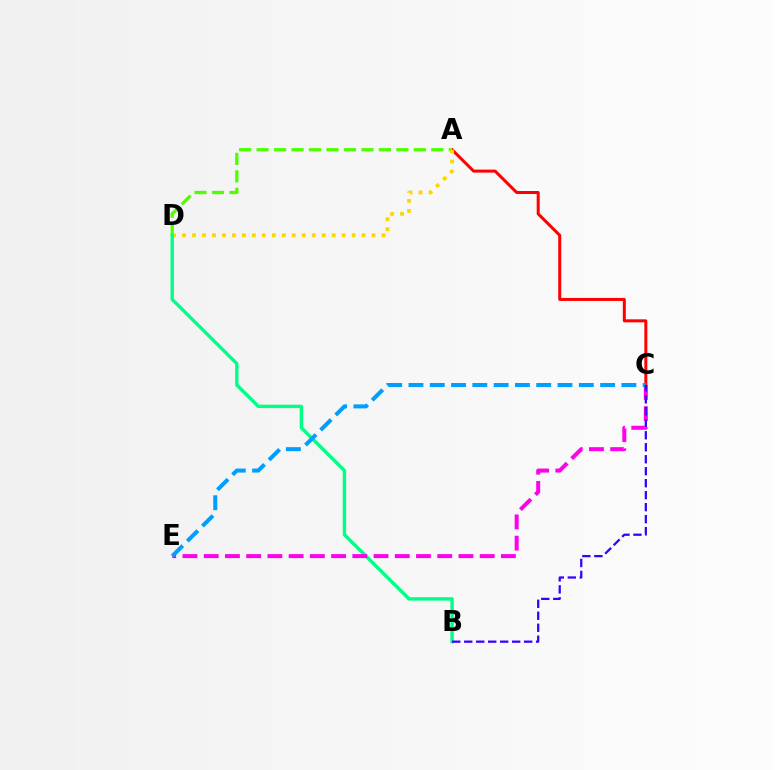{('A', 'C'): [{'color': '#ff0000', 'line_style': 'solid', 'thickness': 2.16}], ('A', 'D'): [{'color': '#4fff00', 'line_style': 'dashed', 'thickness': 2.37}, {'color': '#ffd500', 'line_style': 'dotted', 'thickness': 2.71}], ('B', 'D'): [{'color': '#00ff86', 'line_style': 'solid', 'thickness': 2.45}], ('C', 'E'): [{'color': '#ff00ed', 'line_style': 'dashed', 'thickness': 2.88}, {'color': '#009eff', 'line_style': 'dashed', 'thickness': 2.89}], ('B', 'C'): [{'color': '#3700ff', 'line_style': 'dashed', 'thickness': 1.63}]}